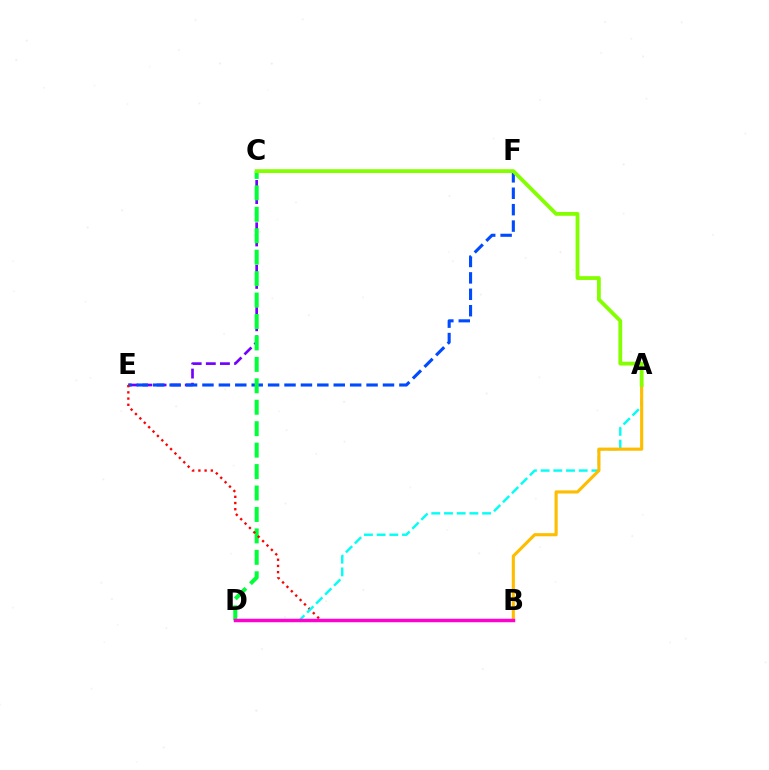{('C', 'E'): [{'color': '#7200ff', 'line_style': 'dashed', 'thickness': 1.92}], ('E', 'F'): [{'color': '#004bff', 'line_style': 'dashed', 'thickness': 2.23}], ('C', 'D'): [{'color': '#00ff39', 'line_style': 'dashed', 'thickness': 2.91}], ('B', 'E'): [{'color': '#ff0000', 'line_style': 'dotted', 'thickness': 1.69}], ('A', 'D'): [{'color': '#00fff6', 'line_style': 'dashed', 'thickness': 1.73}], ('A', 'B'): [{'color': '#ffbd00', 'line_style': 'solid', 'thickness': 2.25}], ('A', 'C'): [{'color': '#84ff00', 'line_style': 'solid', 'thickness': 2.74}], ('B', 'D'): [{'color': '#ff00cf', 'line_style': 'solid', 'thickness': 2.5}]}